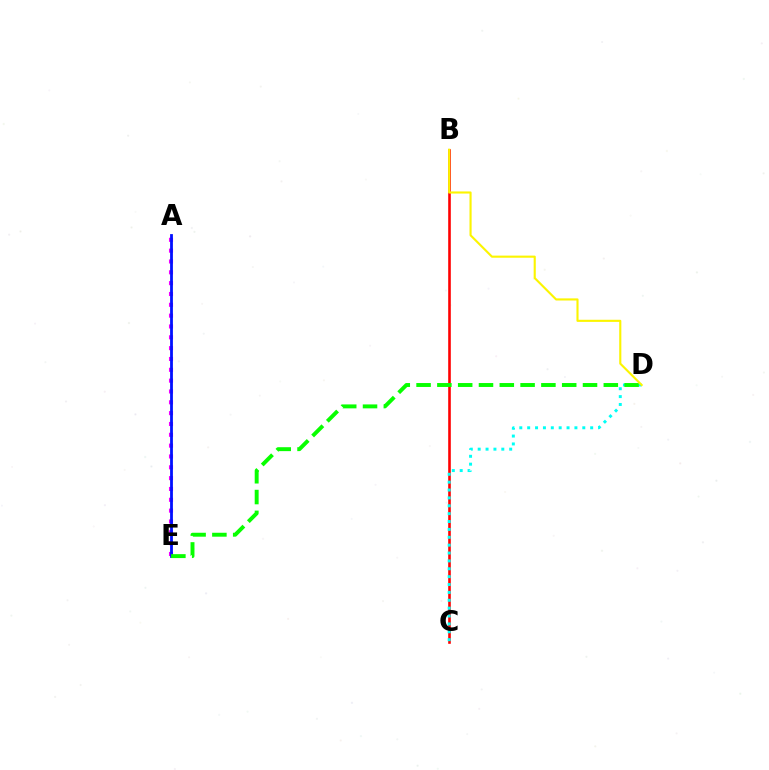{('A', 'E'): [{'color': '#ee00ff', 'line_style': 'dotted', 'thickness': 2.94}, {'color': '#0010ff', 'line_style': 'solid', 'thickness': 2.01}], ('B', 'C'): [{'color': '#ff0000', 'line_style': 'solid', 'thickness': 1.88}], ('C', 'D'): [{'color': '#00fff6', 'line_style': 'dotted', 'thickness': 2.14}], ('D', 'E'): [{'color': '#08ff00', 'line_style': 'dashed', 'thickness': 2.83}], ('B', 'D'): [{'color': '#fcf500', 'line_style': 'solid', 'thickness': 1.53}]}